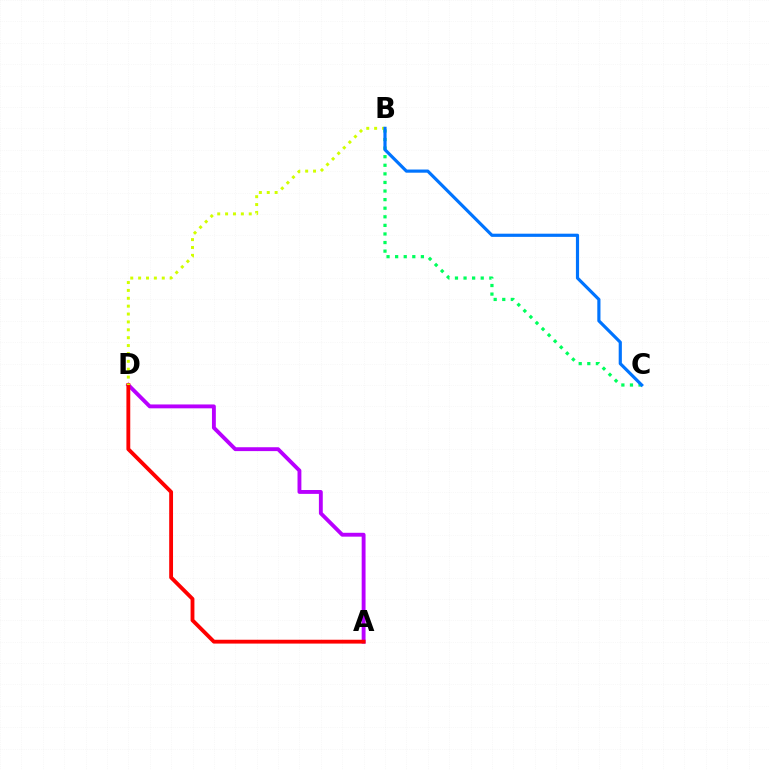{('A', 'D'): [{'color': '#b900ff', 'line_style': 'solid', 'thickness': 2.78}, {'color': '#ff0000', 'line_style': 'solid', 'thickness': 2.76}], ('B', 'D'): [{'color': '#d1ff00', 'line_style': 'dotted', 'thickness': 2.14}], ('B', 'C'): [{'color': '#00ff5c', 'line_style': 'dotted', 'thickness': 2.33}, {'color': '#0074ff', 'line_style': 'solid', 'thickness': 2.28}]}